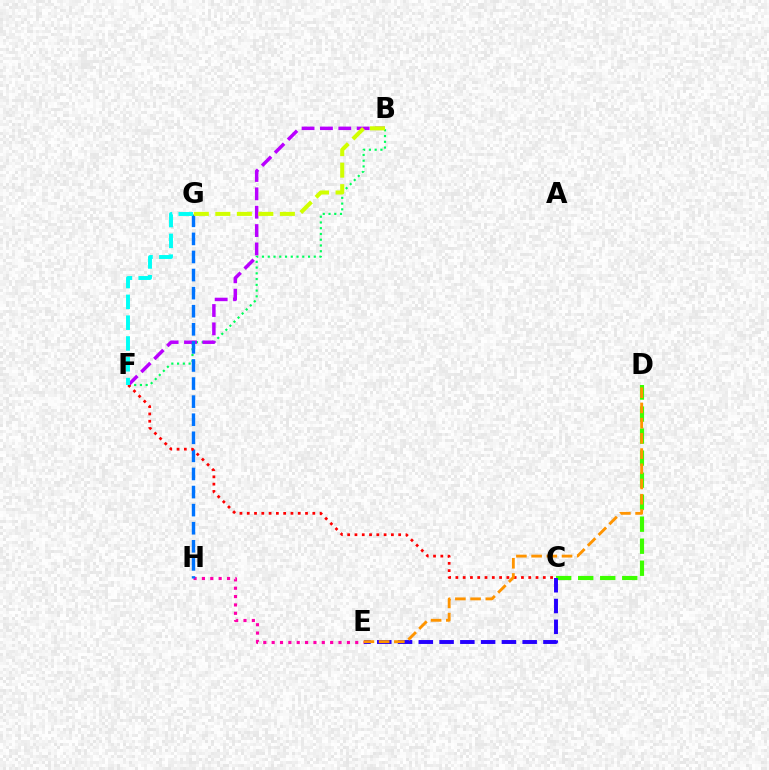{('B', 'F'): [{'color': '#00ff5c', 'line_style': 'dotted', 'thickness': 1.56}, {'color': '#b900ff', 'line_style': 'dashed', 'thickness': 2.5}], ('E', 'H'): [{'color': '#ff00ac', 'line_style': 'dotted', 'thickness': 2.27}], ('C', 'D'): [{'color': '#3dff00', 'line_style': 'dashed', 'thickness': 2.99}], ('G', 'H'): [{'color': '#0074ff', 'line_style': 'dashed', 'thickness': 2.46}], ('B', 'G'): [{'color': '#d1ff00', 'line_style': 'dashed', 'thickness': 2.92}], ('C', 'E'): [{'color': '#2500ff', 'line_style': 'dashed', 'thickness': 2.82}], ('C', 'F'): [{'color': '#ff0000', 'line_style': 'dotted', 'thickness': 1.98}], ('D', 'E'): [{'color': '#ff9400', 'line_style': 'dashed', 'thickness': 2.07}], ('F', 'G'): [{'color': '#00fff6', 'line_style': 'dashed', 'thickness': 2.83}]}